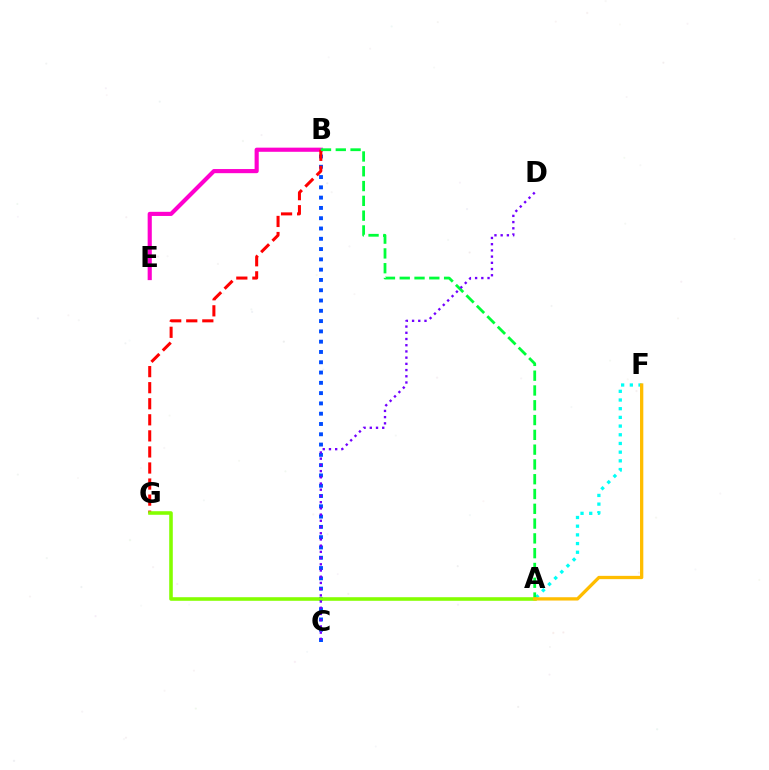{('B', 'C'): [{'color': '#004bff', 'line_style': 'dotted', 'thickness': 2.8}], ('A', 'F'): [{'color': '#00fff6', 'line_style': 'dotted', 'thickness': 2.36}, {'color': '#ffbd00', 'line_style': 'solid', 'thickness': 2.37}], ('B', 'E'): [{'color': '#ff00cf', 'line_style': 'solid', 'thickness': 2.98}], ('B', 'G'): [{'color': '#ff0000', 'line_style': 'dashed', 'thickness': 2.18}], ('A', 'B'): [{'color': '#00ff39', 'line_style': 'dashed', 'thickness': 2.01}], ('A', 'G'): [{'color': '#84ff00', 'line_style': 'solid', 'thickness': 2.58}], ('C', 'D'): [{'color': '#7200ff', 'line_style': 'dotted', 'thickness': 1.69}]}